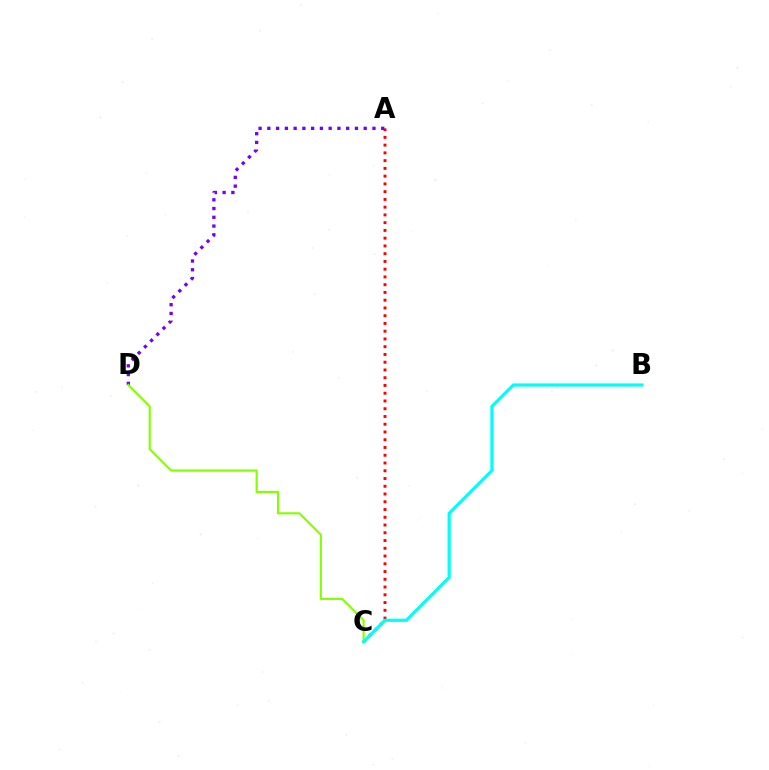{('A', 'C'): [{'color': '#ff0000', 'line_style': 'dotted', 'thickness': 2.11}], ('A', 'D'): [{'color': '#7200ff', 'line_style': 'dotted', 'thickness': 2.38}], ('C', 'D'): [{'color': '#84ff00', 'line_style': 'solid', 'thickness': 1.54}], ('B', 'C'): [{'color': '#00fff6', 'line_style': 'solid', 'thickness': 2.3}]}